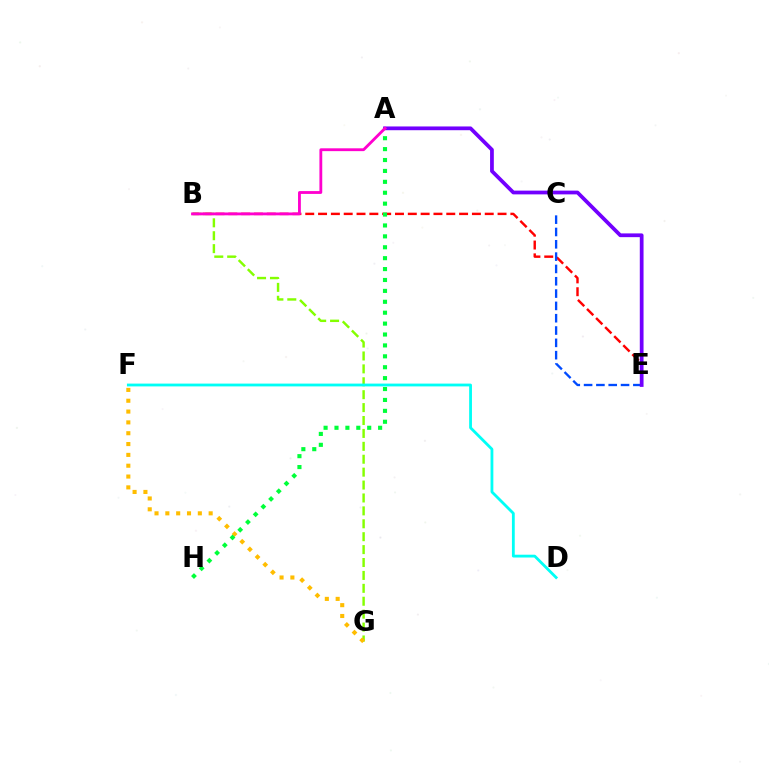{('B', 'G'): [{'color': '#84ff00', 'line_style': 'dashed', 'thickness': 1.75}], ('B', 'E'): [{'color': '#ff0000', 'line_style': 'dashed', 'thickness': 1.74}], ('C', 'E'): [{'color': '#004bff', 'line_style': 'dashed', 'thickness': 1.67}], ('F', 'G'): [{'color': '#ffbd00', 'line_style': 'dotted', 'thickness': 2.94}], ('A', 'H'): [{'color': '#00ff39', 'line_style': 'dotted', 'thickness': 2.96}], ('D', 'F'): [{'color': '#00fff6', 'line_style': 'solid', 'thickness': 2.02}], ('A', 'E'): [{'color': '#7200ff', 'line_style': 'solid', 'thickness': 2.7}], ('A', 'B'): [{'color': '#ff00cf', 'line_style': 'solid', 'thickness': 2.04}]}